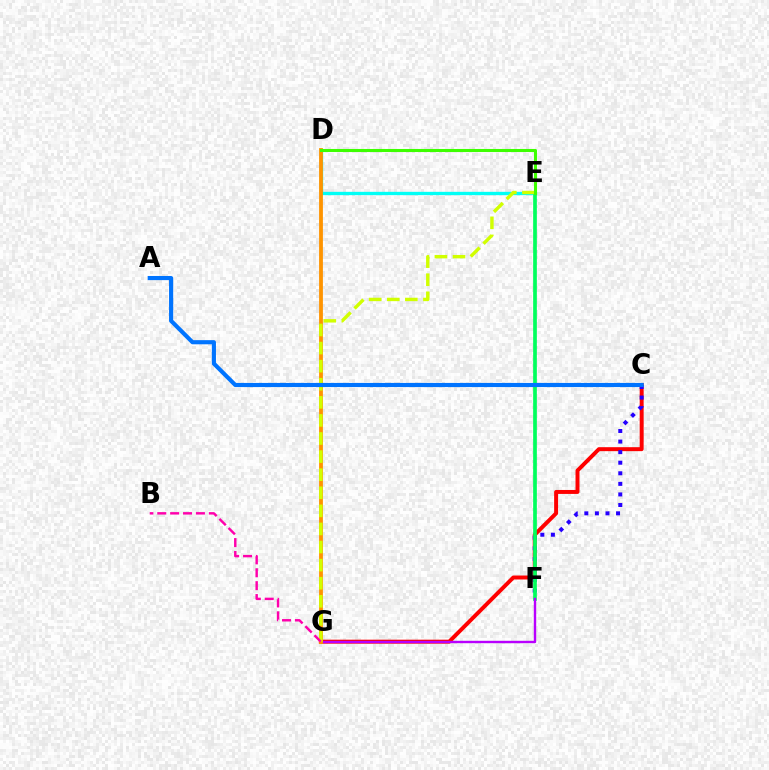{('D', 'E'): [{'color': '#00fff6', 'line_style': 'solid', 'thickness': 2.39}, {'color': '#3dff00', 'line_style': 'solid', 'thickness': 2.2}], ('C', 'G'): [{'color': '#ff0000', 'line_style': 'solid', 'thickness': 2.85}], ('C', 'F'): [{'color': '#2500ff', 'line_style': 'dotted', 'thickness': 2.87}], ('E', 'F'): [{'color': '#00ff5c', 'line_style': 'solid', 'thickness': 2.66}], ('F', 'G'): [{'color': '#b900ff', 'line_style': 'solid', 'thickness': 1.72}], ('D', 'G'): [{'color': '#ff9400', 'line_style': 'solid', 'thickness': 2.74}], ('E', 'G'): [{'color': '#d1ff00', 'line_style': 'dashed', 'thickness': 2.46}], ('A', 'C'): [{'color': '#0074ff', 'line_style': 'solid', 'thickness': 2.98}], ('B', 'G'): [{'color': '#ff00ac', 'line_style': 'dashed', 'thickness': 1.75}]}